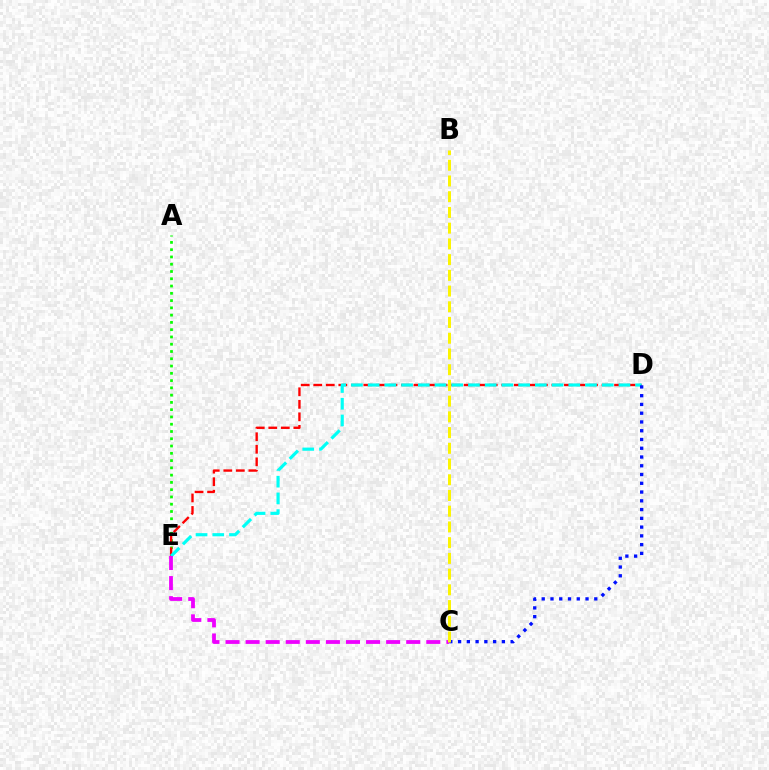{('A', 'E'): [{'color': '#08ff00', 'line_style': 'dotted', 'thickness': 1.98}], ('D', 'E'): [{'color': '#ff0000', 'line_style': 'dashed', 'thickness': 1.7}, {'color': '#00fff6', 'line_style': 'dashed', 'thickness': 2.27}], ('C', 'D'): [{'color': '#0010ff', 'line_style': 'dotted', 'thickness': 2.38}], ('C', 'E'): [{'color': '#ee00ff', 'line_style': 'dashed', 'thickness': 2.73}], ('B', 'C'): [{'color': '#fcf500', 'line_style': 'dashed', 'thickness': 2.14}]}